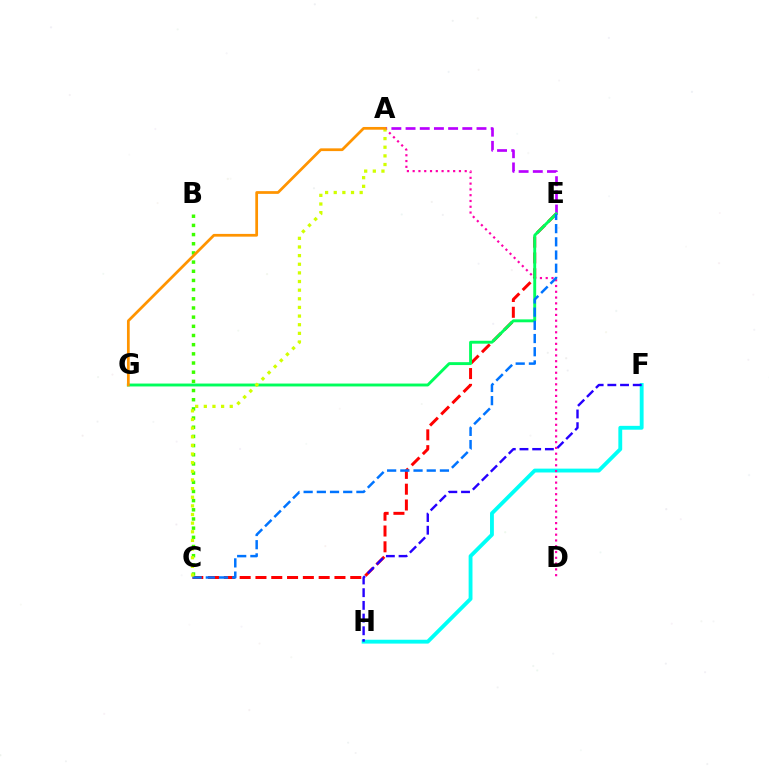{('A', 'E'): [{'color': '#b900ff', 'line_style': 'dashed', 'thickness': 1.93}], ('C', 'E'): [{'color': '#ff0000', 'line_style': 'dashed', 'thickness': 2.15}, {'color': '#0074ff', 'line_style': 'dashed', 'thickness': 1.79}], ('F', 'H'): [{'color': '#00fff6', 'line_style': 'solid', 'thickness': 2.77}, {'color': '#2500ff', 'line_style': 'dashed', 'thickness': 1.72}], ('A', 'D'): [{'color': '#ff00ac', 'line_style': 'dotted', 'thickness': 1.57}], ('E', 'G'): [{'color': '#00ff5c', 'line_style': 'solid', 'thickness': 2.09}], ('B', 'C'): [{'color': '#3dff00', 'line_style': 'dotted', 'thickness': 2.49}], ('A', 'C'): [{'color': '#d1ff00', 'line_style': 'dotted', 'thickness': 2.35}], ('A', 'G'): [{'color': '#ff9400', 'line_style': 'solid', 'thickness': 1.97}]}